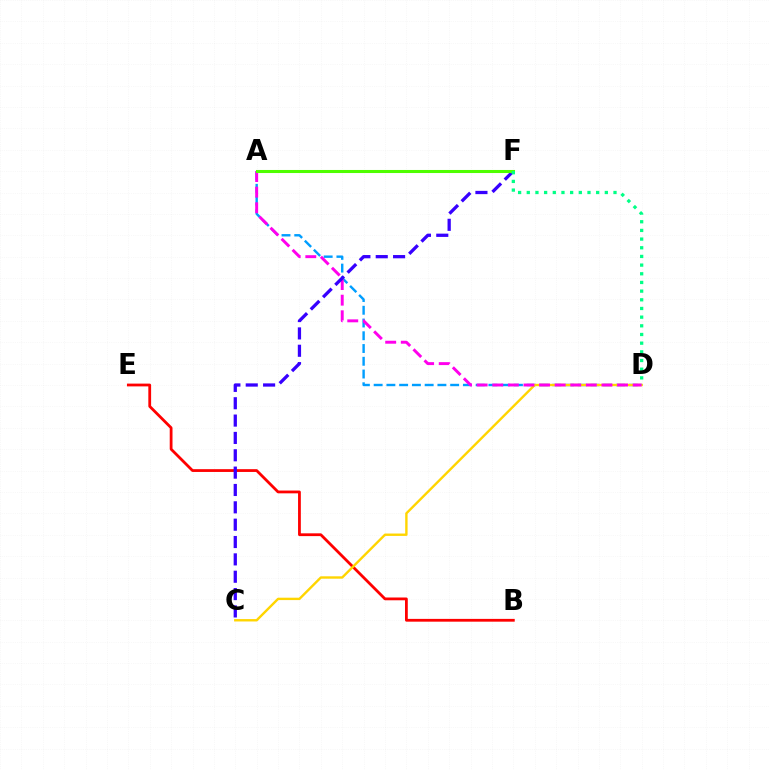{('A', 'D'): [{'color': '#009eff', 'line_style': 'dashed', 'thickness': 1.73}, {'color': '#ff00ed', 'line_style': 'dashed', 'thickness': 2.12}], ('B', 'E'): [{'color': '#ff0000', 'line_style': 'solid', 'thickness': 2.01}], ('C', 'D'): [{'color': '#ffd500', 'line_style': 'solid', 'thickness': 1.72}], ('C', 'F'): [{'color': '#3700ff', 'line_style': 'dashed', 'thickness': 2.36}], ('A', 'F'): [{'color': '#4fff00', 'line_style': 'solid', 'thickness': 2.2}], ('D', 'F'): [{'color': '#00ff86', 'line_style': 'dotted', 'thickness': 2.36}]}